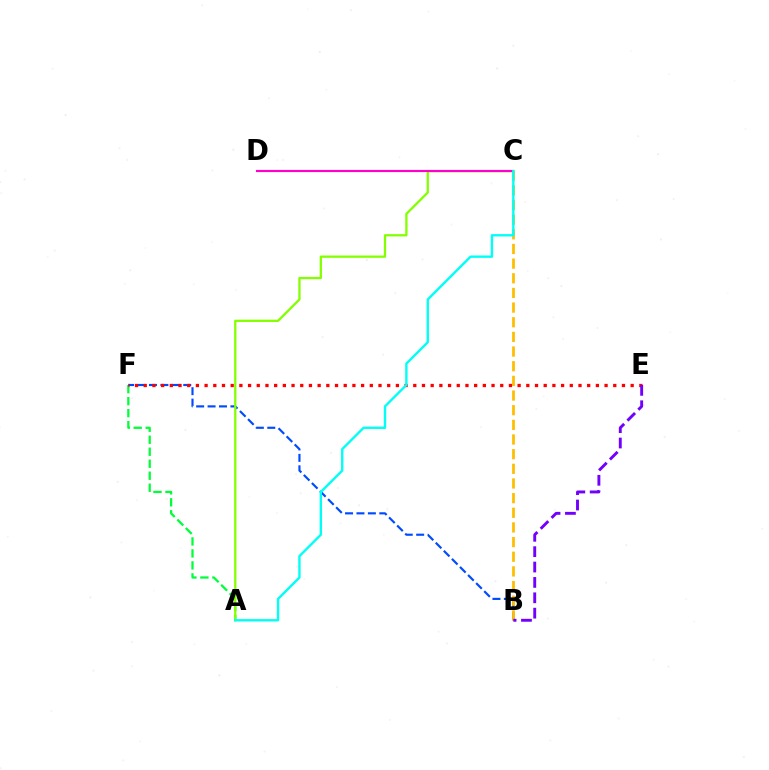{('A', 'F'): [{'color': '#00ff39', 'line_style': 'dashed', 'thickness': 1.63}], ('B', 'F'): [{'color': '#004bff', 'line_style': 'dashed', 'thickness': 1.55}], ('A', 'C'): [{'color': '#84ff00', 'line_style': 'solid', 'thickness': 1.64}, {'color': '#00fff6', 'line_style': 'solid', 'thickness': 1.71}], ('B', 'C'): [{'color': '#ffbd00', 'line_style': 'dashed', 'thickness': 1.99}], ('E', 'F'): [{'color': '#ff0000', 'line_style': 'dotted', 'thickness': 2.36}], ('C', 'D'): [{'color': '#ff00cf', 'line_style': 'solid', 'thickness': 1.55}], ('B', 'E'): [{'color': '#7200ff', 'line_style': 'dashed', 'thickness': 2.09}]}